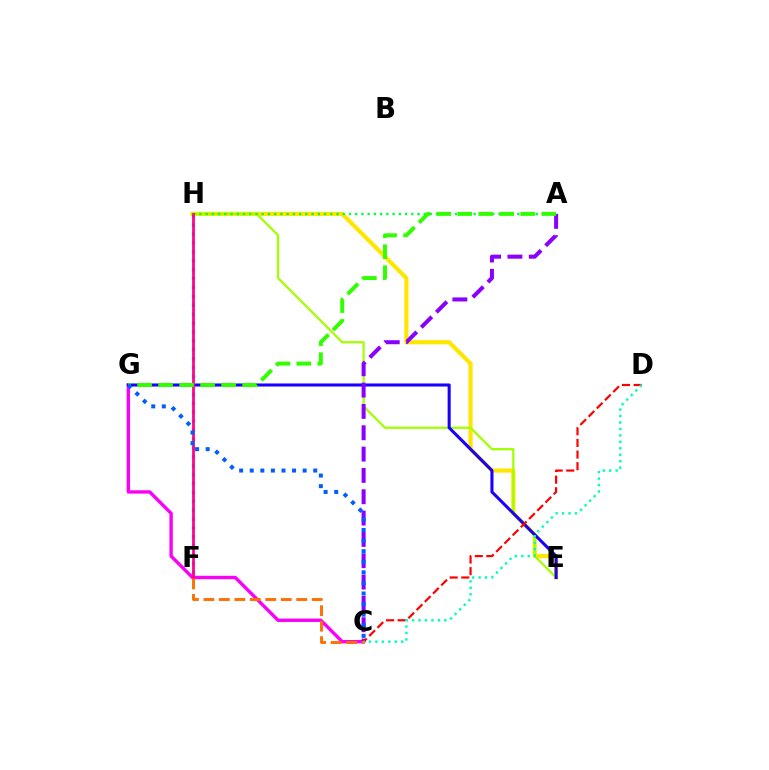{('F', 'H'): [{'color': '#00d3ff', 'line_style': 'dotted', 'thickness': 2.42}, {'color': '#ff0088', 'line_style': 'solid', 'thickness': 1.97}], ('E', 'H'): [{'color': '#ffe600', 'line_style': 'solid', 'thickness': 3.0}, {'color': '#a2ff00', 'line_style': 'solid', 'thickness': 1.62}], ('C', 'G'): [{'color': '#fa00f9', 'line_style': 'solid', 'thickness': 2.43}, {'color': '#005dff', 'line_style': 'dotted', 'thickness': 2.88}], ('E', 'G'): [{'color': '#1900ff', 'line_style': 'solid', 'thickness': 2.2}], ('A', 'C'): [{'color': '#8a00ff', 'line_style': 'dashed', 'thickness': 2.9}], ('A', 'H'): [{'color': '#00ff45', 'line_style': 'dotted', 'thickness': 1.69}], ('C', 'D'): [{'color': '#ff0000', 'line_style': 'dashed', 'thickness': 1.58}, {'color': '#00ffbb', 'line_style': 'dotted', 'thickness': 1.75}], ('A', 'G'): [{'color': '#31ff00', 'line_style': 'dashed', 'thickness': 2.85}], ('C', 'F'): [{'color': '#ff7000', 'line_style': 'dashed', 'thickness': 2.1}]}